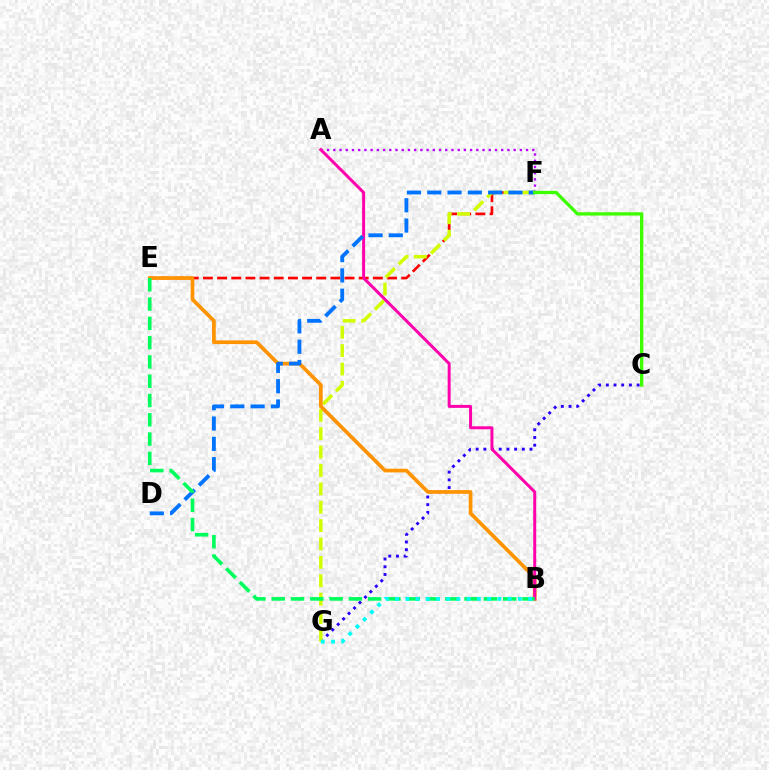{('A', 'F'): [{'color': '#b900ff', 'line_style': 'dotted', 'thickness': 1.69}], ('E', 'F'): [{'color': '#ff0000', 'line_style': 'dashed', 'thickness': 1.92}], ('C', 'G'): [{'color': '#2500ff', 'line_style': 'dotted', 'thickness': 2.09}], ('F', 'G'): [{'color': '#d1ff00', 'line_style': 'dashed', 'thickness': 2.5}], ('B', 'E'): [{'color': '#ff9400', 'line_style': 'solid', 'thickness': 2.66}, {'color': '#00ff5c', 'line_style': 'dashed', 'thickness': 2.62}], ('A', 'B'): [{'color': '#ff00ac', 'line_style': 'solid', 'thickness': 2.14}], ('D', 'F'): [{'color': '#0074ff', 'line_style': 'dashed', 'thickness': 2.76}], ('C', 'F'): [{'color': '#3dff00', 'line_style': 'solid', 'thickness': 2.39}], ('B', 'G'): [{'color': '#00fff6', 'line_style': 'dotted', 'thickness': 2.78}]}